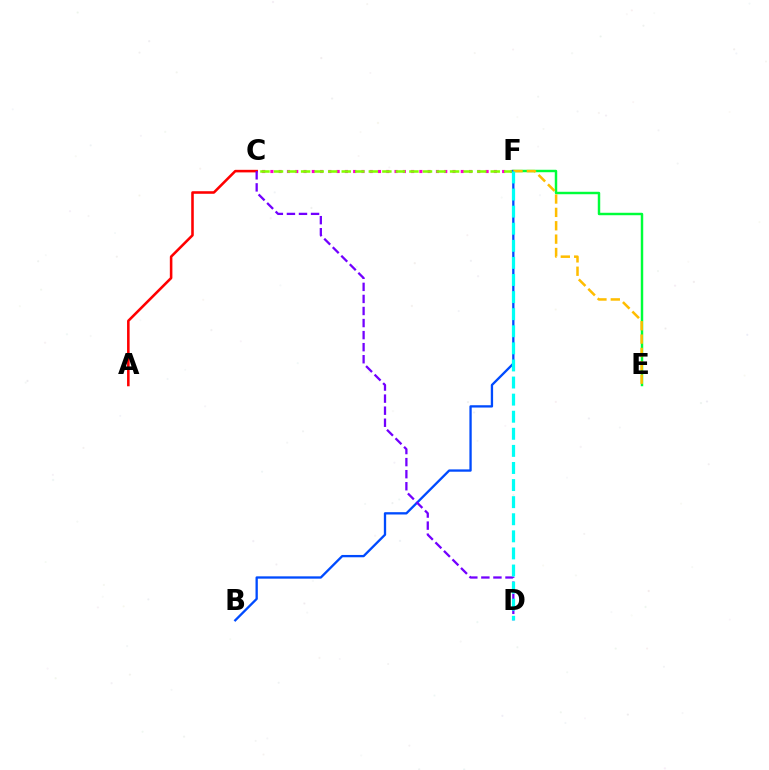{('A', 'C'): [{'color': '#ff0000', 'line_style': 'solid', 'thickness': 1.85}], ('C', 'F'): [{'color': '#ff00cf', 'line_style': 'dotted', 'thickness': 2.25}, {'color': '#84ff00', 'line_style': 'dashed', 'thickness': 1.84}], ('E', 'F'): [{'color': '#00ff39', 'line_style': 'solid', 'thickness': 1.77}, {'color': '#ffbd00', 'line_style': 'dashed', 'thickness': 1.82}], ('B', 'F'): [{'color': '#004bff', 'line_style': 'solid', 'thickness': 1.67}], ('C', 'D'): [{'color': '#7200ff', 'line_style': 'dashed', 'thickness': 1.64}], ('D', 'F'): [{'color': '#00fff6', 'line_style': 'dashed', 'thickness': 2.32}]}